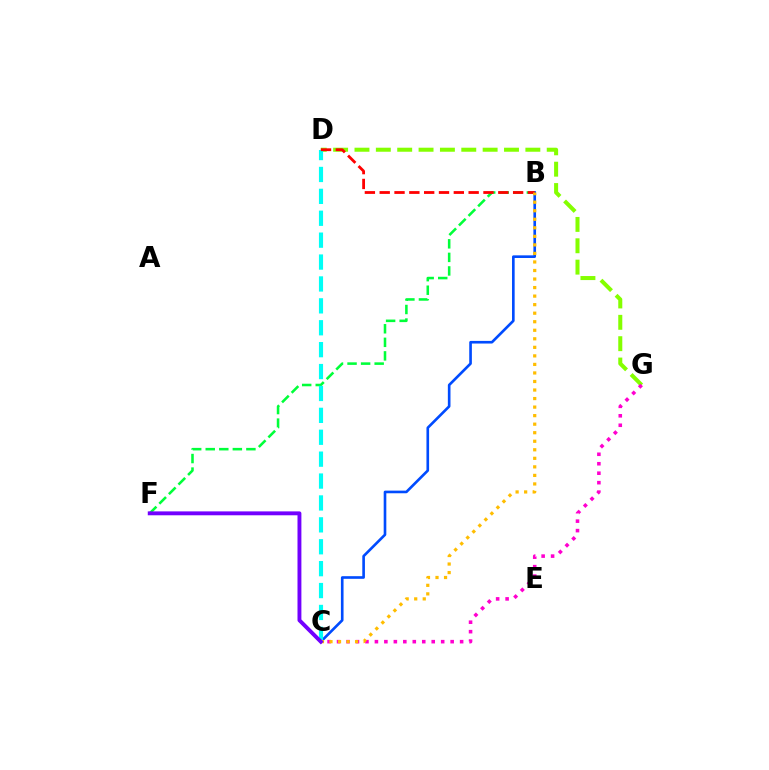{('B', 'F'): [{'color': '#00ff39', 'line_style': 'dashed', 'thickness': 1.84}], ('D', 'G'): [{'color': '#84ff00', 'line_style': 'dashed', 'thickness': 2.9}], ('B', 'C'): [{'color': '#004bff', 'line_style': 'solid', 'thickness': 1.9}, {'color': '#ffbd00', 'line_style': 'dotted', 'thickness': 2.32}], ('C', 'D'): [{'color': '#00fff6', 'line_style': 'dashed', 'thickness': 2.98}], ('C', 'G'): [{'color': '#ff00cf', 'line_style': 'dotted', 'thickness': 2.57}], ('B', 'D'): [{'color': '#ff0000', 'line_style': 'dashed', 'thickness': 2.01}], ('C', 'F'): [{'color': '#7200ff', 'line_style': 'solid', 'thickness': 2.8}]}